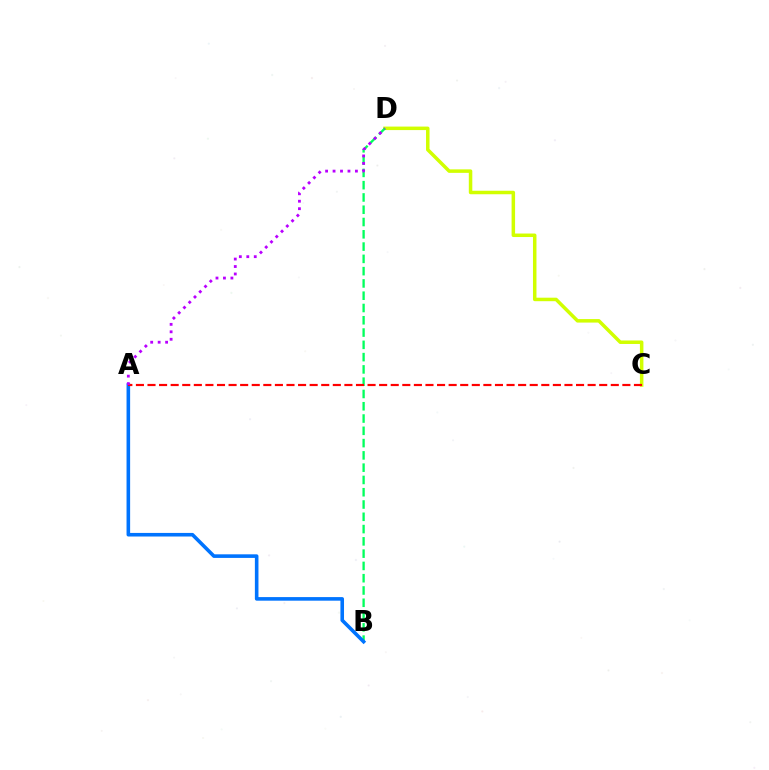{('C', 'D'): [{'color': '#d1ff00', 'line_style': 'solid', 'thickness': 2.52}], ('B', 'D'): [{'color': '#00ff5c', 'line_style': 'dashed', 'thickness': 1.67}], ('A', 'B'): [{'color': '#0074ff', 'line_style': 'solid', 'thickness': 2.58}], ('A', 'C'): [{'color': '#ff0000', 'line_style': 'dashed', 'thickness': 1.57}], ('A', 'D'): [{'color': '#b900ff', 'line_style': 'dotted', 'thickness': 2.03}]}